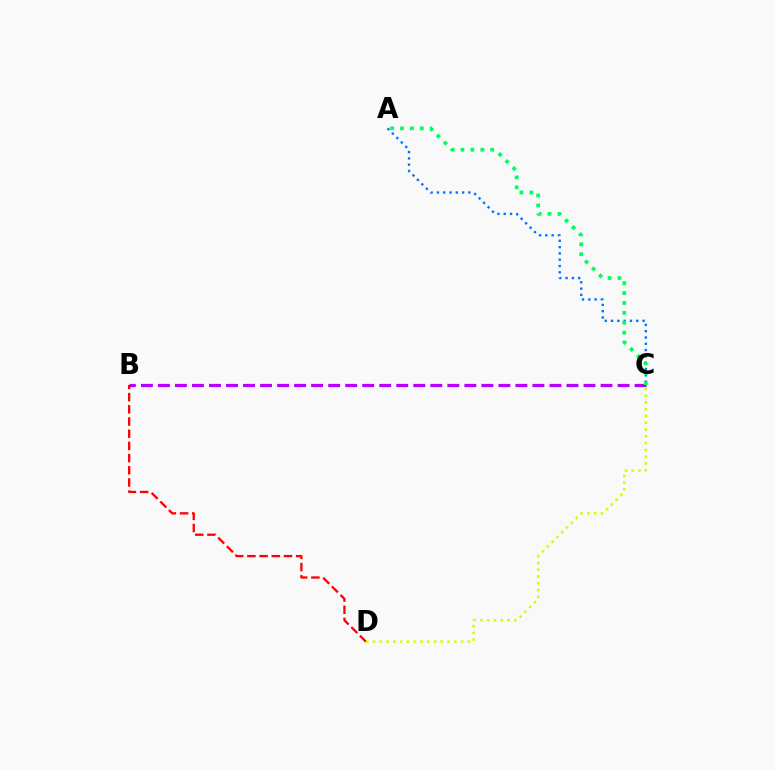{('A', 'C'): [{'color': '#0074ff', 'line_style': 'dotted', 'thickness': 1.71}, {'color': '#00ff5c', 'line_style': 'dotted', 'thickness': 2.69}], ('B', 'C'): [{'color': '#b900ff', 'line_style': 'dashed', 'thickness': 2.31}], ('B', 'D'): [{'color': '#ff0000', 'line_style': 'dashed', 'thickness': 1.66}], ('C', 'D'): [{'color': '#d1ff00', 'line_style': 'dotted', 'thickness': 1.84}]}